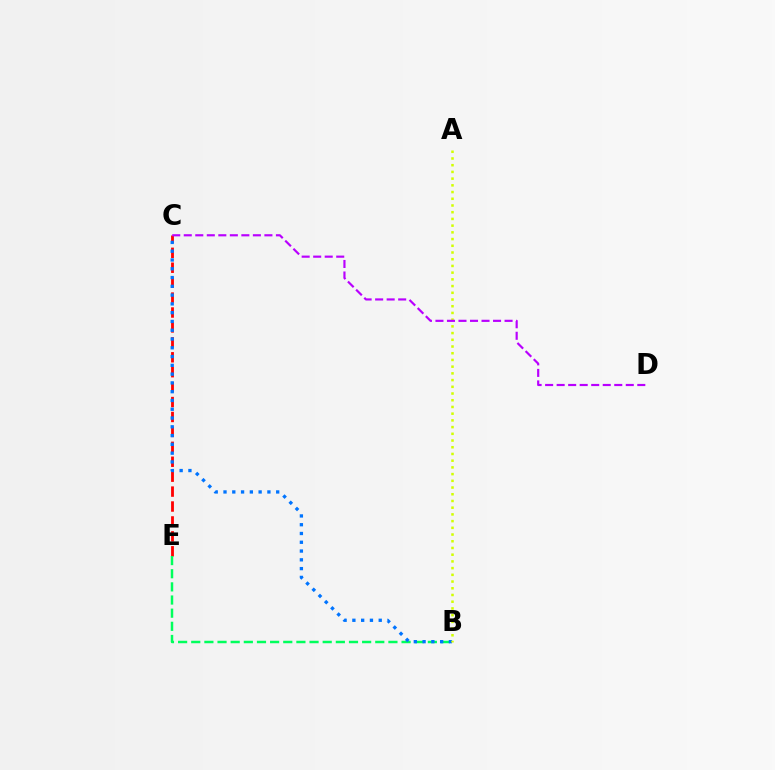{('C', 'E'): [{'color': '#ff0000', 'line_style': 'dashed', 'thickness': 2.03}], ('B', 'E'): [{'color': '#00ff5c', 'line_style': 'dashed', 'thickness': 1.79}], ('B', 'C'): [{'color': '#0074ff', 'line_style': 'dotted', 'thickness': 2.39}], ('A', 'B'): [{'color': '#d1ff00', 'line_style': 'dotted', 'thickness': 1.82}], ('C', 'D'): [{'color': '#b900ff', 'line_style': 'dashed', 'thickness': 1.57}]}